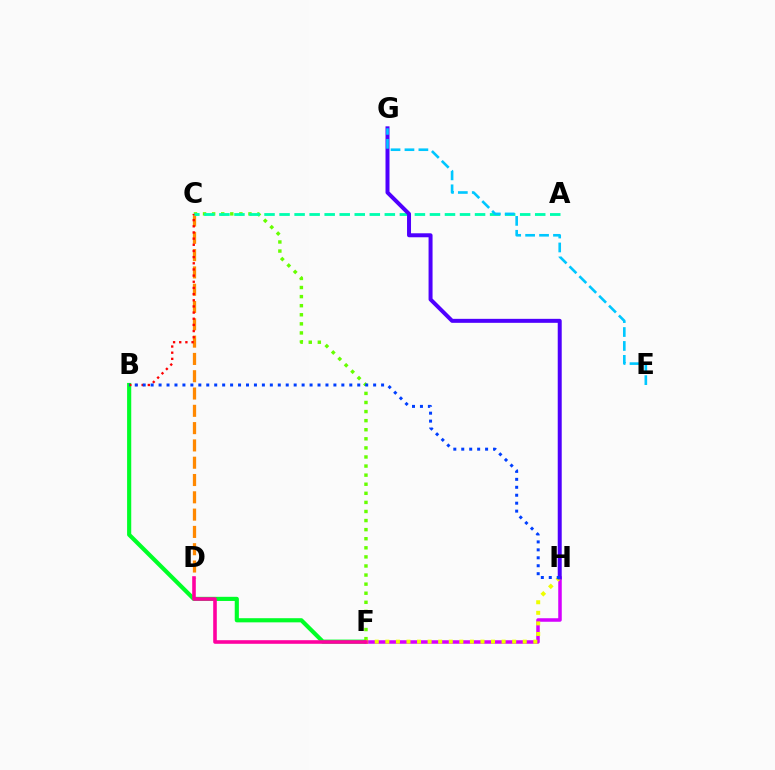{('B', 'F'): [{'color': '#00ff27', 'line_style': 'solid', 'thickness': 2.98}], ('C', 'F'): [{'color': '#66ff00', 'line_style': 'dotted', 'thickness': 2.47}], ('C', 'D'): [{'color': '#ff8800', 'line_style': 'dashed', 'thickness': 2.35}], ('F', 'H'): [{'color': '#d600ff', 'line_style': 'solid', 'thickness': 2.53}, {'color': '#eeff00', 'line_style': 'dotted', 'thickness': 2.87}], ('B', 'C'): [{'color': '#ff0000', 'line_style': 'dotted', 'thickness': 1.67}], ('A', 'C'): [{'color': '#00ffaf', 'line_style': 'dashed', 'thickness': 2.04}], ('G', 'H'): [{'color': '#4f00ff', 'line_style': 'solid', 'thickness': 2.87}], ('B', 'H'): [{'color': '#003fff', 'line_style': 'dotted', 'thickness': 2.16}], ('E', 'G'): [{'color': '#00c7ff', 'line_style': 'dashed', 'thickness': 1.89}], ('D', 'F'): [{'color': '#ff00a0', 'line_style': 'solid', 'thickness': 2.59}]}